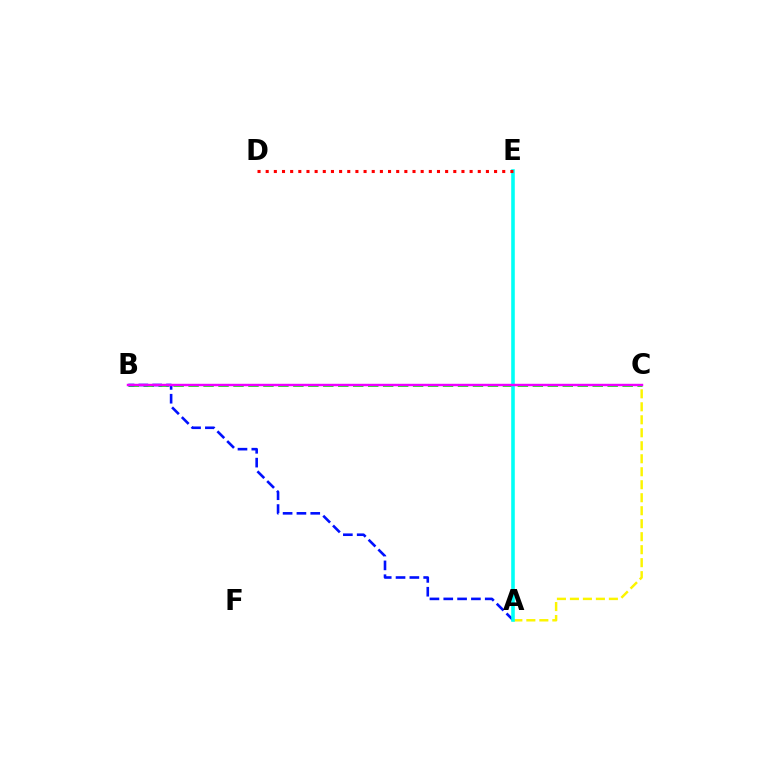{('A', 'C'): [{'color': '#fcf500', 'line_style': 'dashed', 'thickness': 1.76}], ('B', 'C'): [{'color': '#08ff00', 'line_style': 'dashed', 'thickness': 2.03}, {'color': '#ee00ff', 'line_style': 'solid', 'thickness': 1.76}], ('A', 'B'): [{'color': '#0010ff', 'line_style': 'dashed', 'thickness': 1.88}], ('A', 'E'): [{'color': '#00fff6', 'line_style': 'solid', 'thickness': 2.58}], ('D', 'E'): [{'color': '#ff0000', 'line_style': 'dotted', 'thickness': 2.22}]}